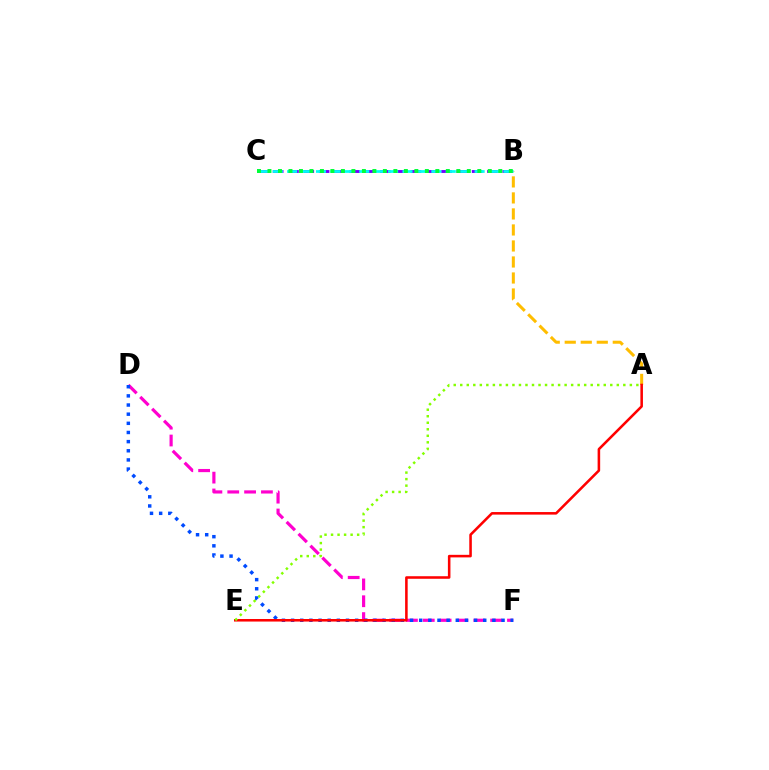{('A', 'B'): [{'color': '#ffbd00', 'line_style': 'dashed', 'thickness': 2.18}], ('D', 'F'): [{'color': '#ff00cf', 'line_style': 'dashed', 'thickness': 2.29}, {'color': '#004bff', 'line_style': 'dotted', 'thickness': 2.49}], ('B', 'C'): [{'color': '#7200ff', 'line_style': 'dashed', 'thickness': 2.08}, {'color': '#00fff6', 'line_style': 'dashed', 'thickness': 1.96}, {'color': '#00ff39', 'line_style': 'dotted', 'thickness': 2.85}], ('A', 'E'): [{'color': '#ff0000', 'line_style': 'solid', 'thickness': 1.84}, {'color': '#84ff00', 'line_style': 'dotted', 'thickness': 1.77}]}